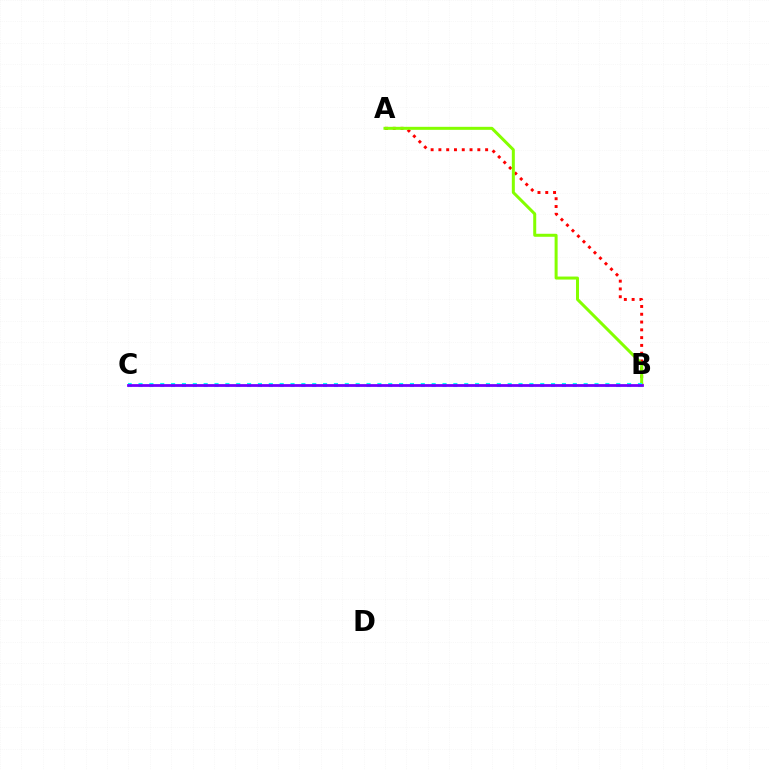{('A', 'B'): [{'color': '#ff0000', 'line_style': 'dotted', 'thickness': 2.12}, {'color': '#84ff00', 'line_style': 'solid', 'thickness': 2.17}], ('B', 'C'): [{'color': '#00fff6', 'line_style': 'dotted', 'thickness': 2.95}, {'color': '#7200ff', 'line_style': 'solid', 'thickness': 2.0}]}